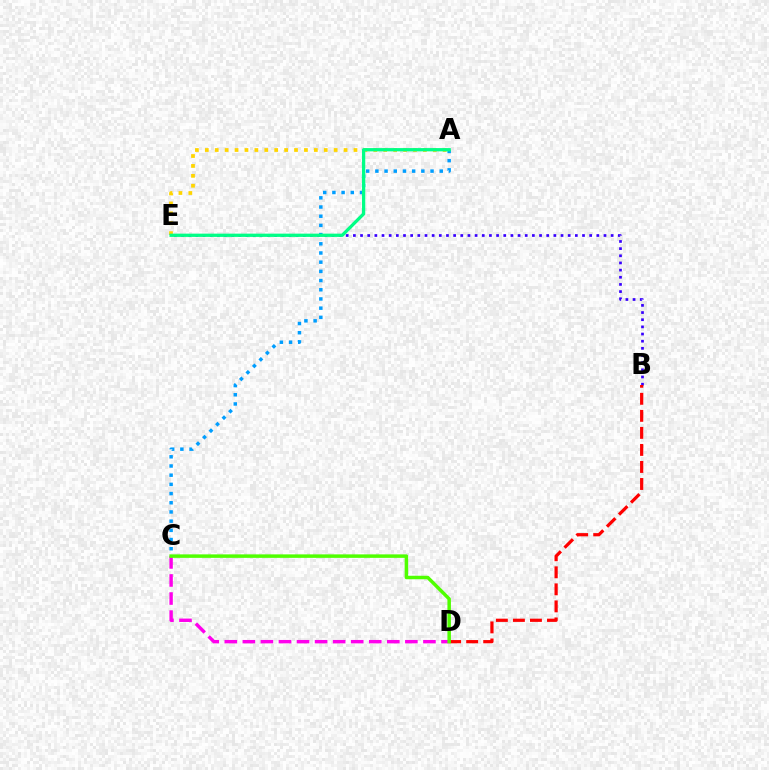{('C', 'D'): [{'color': '#ff00ed', 'line_style': 'dashed', 'thickness': 2.45}, {'color': '#4fff00', 'line_style': 'solid', 'thickness': 2.51}], ('A', 'C'): [{'color': '#009eff', 'line_style': 'dotted', 'thickness': 2.5}], ('A', 'E'): [{'color': '#ffd500', 'line_style': 'dotted', 'thickness': 2.69}, {'color': '#00ff86', 'line_style': 'solid', 'thickness': 2.36}], ('B', 'E'): [{'color': '#3700ff', 'line_style': 'dotted', 'thickness': 1.95}], ('B', 'D'): [{'color': '#ff0000', 'line_style': 'dashed', 'thickness': 2.31}]}